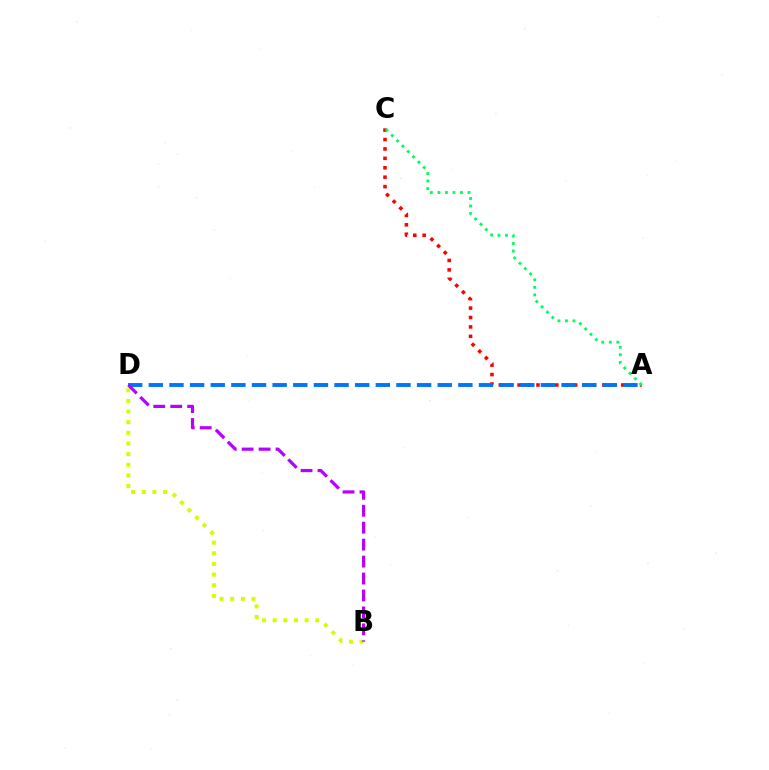{('A', 'C'): [{'color': '#ff0000', 'line_style': 'dotted', 'thickness': 2.56}, {'color': '#00ff5c', 'line_style': 'dotted', 'thickness': 2.05}], ('A', 'D'): [{'color': '#0074ff', 'line_style': 'dashed', 'thickness': 2.8}], ('B', 'D'): [{'color': '#d1ff00', 'line_style': 'dotted', 'thickness': 2.89}, {'color': '#b900ff', 'line_style': 'dashed', 'thickness': 2.3}]}